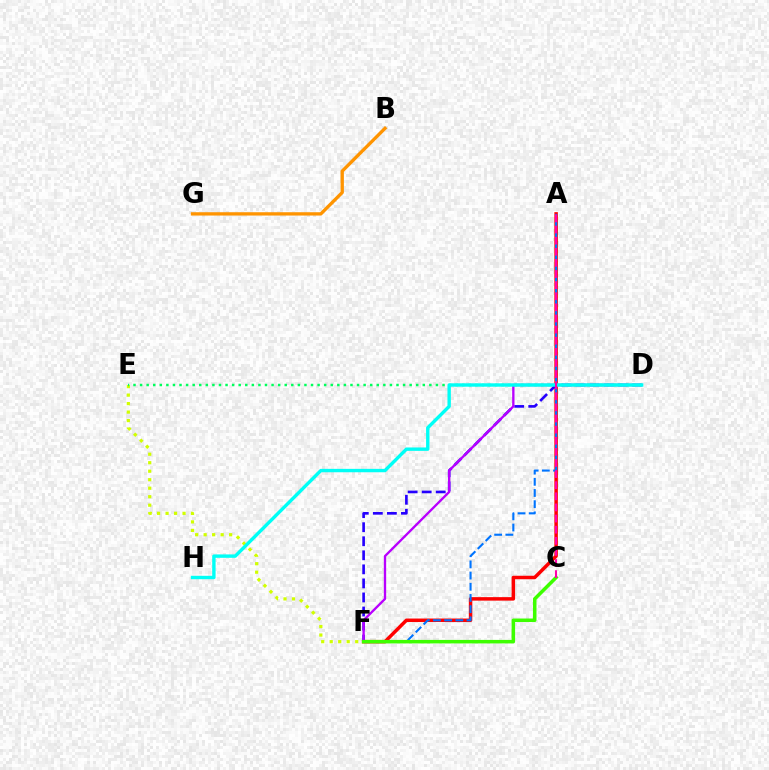{('E', 'F'): [{'color': '#d1ff00', 'line_style': 'dotted', 'thickness': 2.31}], ('A', 'F'): [{'color': '#ff0000', 'line_style': 'solid', 'thickness': 2.51}, {'color': '#0074ff', 'line_style': 'dashed', 'thickness': 1.52}], ('D', 'F'): [{'color': '#2500ff', 'line_style': 'dashed', 'thickness': 1.91}, {'color': '#b900ff', 'line_style': 'solid', 'thickness': 1.68}], ('B', 'G'): [{'color': '#ff9400', 'line_style': 'solid', 'thickness': 2.39}], ('D', 'E'): [{'color': '#00ff5c', 'line_style': 'dotted', 'thickness': 1.79}], ('D', 'H'): [{'color': '#00fff6', 'line_style': 'solid', 'thickness': 2.44}], ('C', 'F'): [{'color': '#3dff00', 'line_style': 'solid', 'thickness': 2.54}], ('A', 'C'): [{'color': '#ff00ac', 'line_style': 'dashed', 'thickness': 1.51}]}